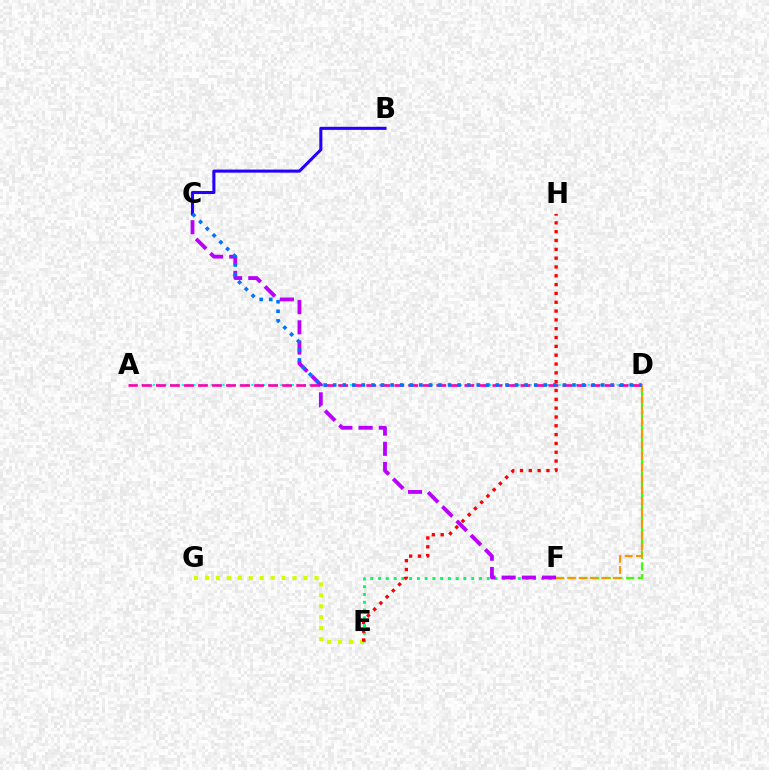{('E', 'G'): [{'color': '#d1ff00', 'line_style': 'dotted', 'thickness': 2.97}], ('A', 'D'): [{'color': '#00fff6', 'line_style': 'dotted', 'thickness': 1.58}, {'color': '#ff00ac', 'line_style': 'dashed', 'thickness': 1.9}], ('E', 'F'): [{'color': '#00ff5c', 'line_style': 'dotted', 'thickness': 2.11}], ('D', 'F'): [{'color': '#3dff00', 'line_style': 'dashed', 'thickness': 1.59}, {'color': '#ff9400', 'line_style': 'dashed', 'thickness': 1.54}], ('B', 'C'): [{'color': '#2500ff', 'line_style': 'solid', 'thickness': 2.22}], ('C', 'F'): [{'color': '#b900ff', 'line_style': 'dashed', 'thickness': 2.75}], ('E', 'H'): [{'color': '#ff0000', 'line_style': 'dotted', 'thickness': 2.4}], ('C', 'D'): [{'color': '#0074ff', 'line_style': 'dotted', 'thickness': 2.6}]}